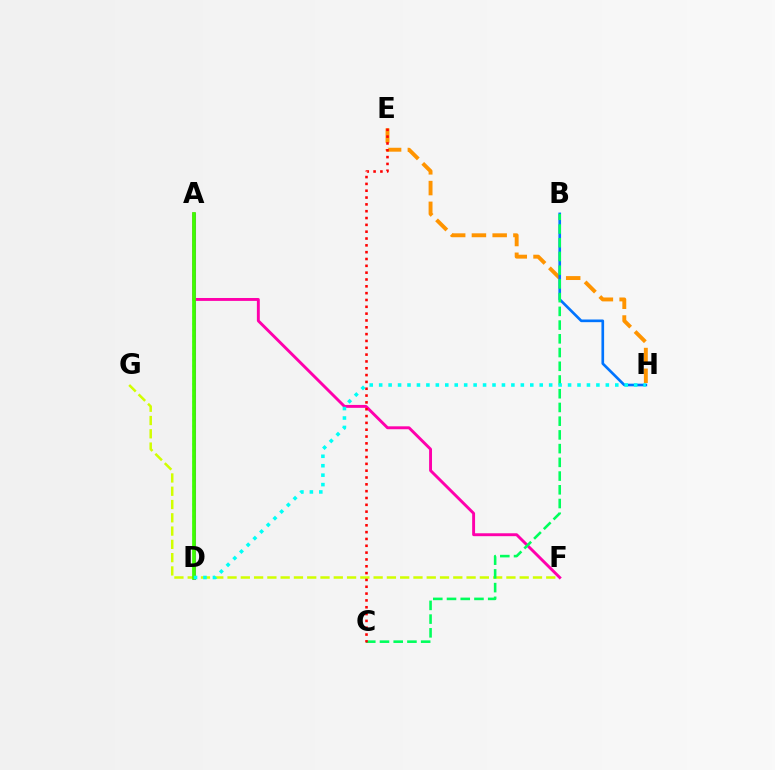{('E', 'H'): [{'color': '#ff9400', 'line_style': 'dashed', 'thickness': 2.82}], ('A', 'D'): [{'color': '#b900ff', 'line_style': 'solid', 'thickness': 2.19}, {'color': '#2500ff', 'line_style': 'dotted', 'thickness': 1.64}, {'color': '#3dff00', 'line_style': 'solid', 'thickness': 2.68}], ('B', 'H'): [{'color': '#0074ff', 'line_style': 'solid', 'thickness': 1.92}], ('F', 'G'): [{'color': '#d1ff00', 'line_style': 'dashed', 'thickness': 1.8}], ('A', 'F'): [{'color': '#ff00ac', 'line_style': 'solid', 'thickness': 2.09}], ('B', 'C'): [{'color': '#00ff5c', 'line_style': 'dashed', 'thickness': 1.86}], ('C', 'E'): [{'color': '#ff0000', 'line_style': 'dotted', 'thickness': 1.86}], ('D', 'H'): [{'color': '#00fff6', 'line_style': 'dotted', 'thickness': 2.57}]}